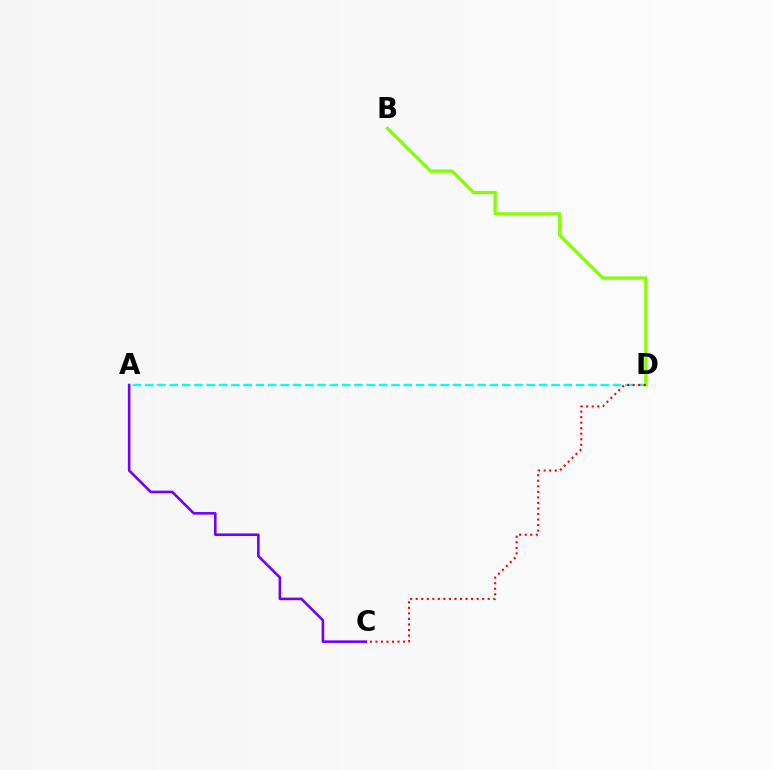{('A', 'C'): [{'color': '#7200ff', 'line_style': 'solid', 'thickness': 1.86}], ('A', 'D'): [{'color': '#00fff6', 'line_style': 'dashed', 'thickness': 1.67}], ('B', 'D'): [{'color': '#84ff00', 'line_style': 'solid', 'thickness': 2.36}], ('C', 'D'): [{'color': '#ff0000', 'line_style': 'dotted', 'thickness': 1.5}]}